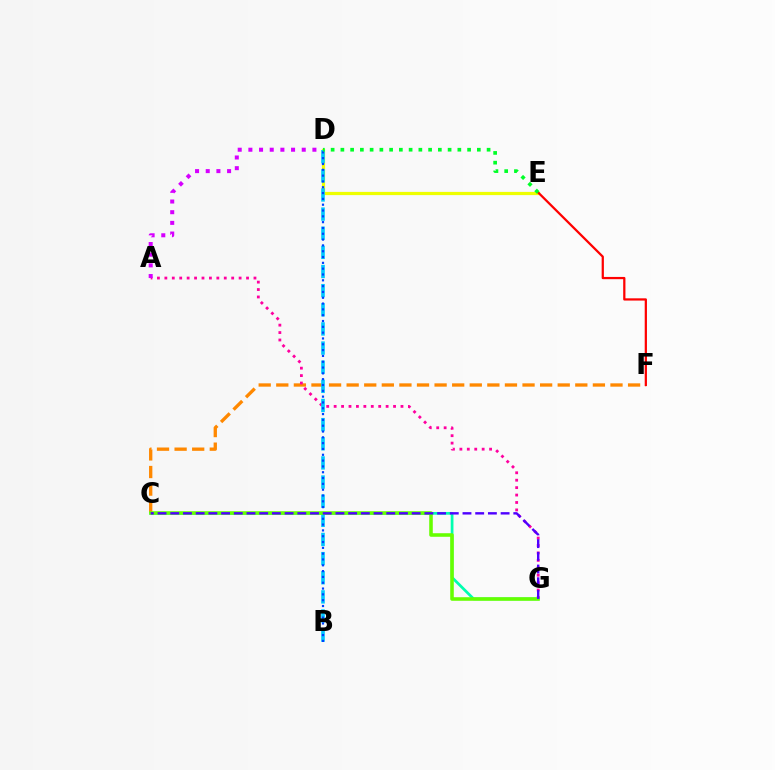{('C', 'F'): [{'color': '#ff8800', 'line_style': 'dashed', 'thickness': 2.39}], ('A', 'G'): [{'color': '#ff00a0', 'line_style': 'dotted', 'thickness': 2.02}], ('A', 'D'): [{'color': '#d600ff', 'line_style': 'dotted', 'thickness': 2.9}], ('D', 'E'): [{'color': '#eeff00', 'line_style': 'solid', 'thickness': 2.31}, {'color': '#00ff27', 'line_style': 'dotted', 'thickness': 2.65}], ('B', 'D'): [{'color': '#00c7ff', 'line_style': 'dashed', 'thickness': 2.6}, {'color': '#003fff', 'line_style': 'dotted', 'thickness': 1.58}], ('C', 'G'): [{'color': '#00ffaf', 'line_style': 'solid', 'thickness': 1.97}, {'color': '#66ff00', 'line_style': 'solid', 'thickness': 2.56}, {'color': '#4f00ff', 'line_style': 'dashed', 'thickness': 1.73}], ('E', 'F'): [{'color': '#ff0000', 'line_style': 'solid', 'thickness': 1.62}]}